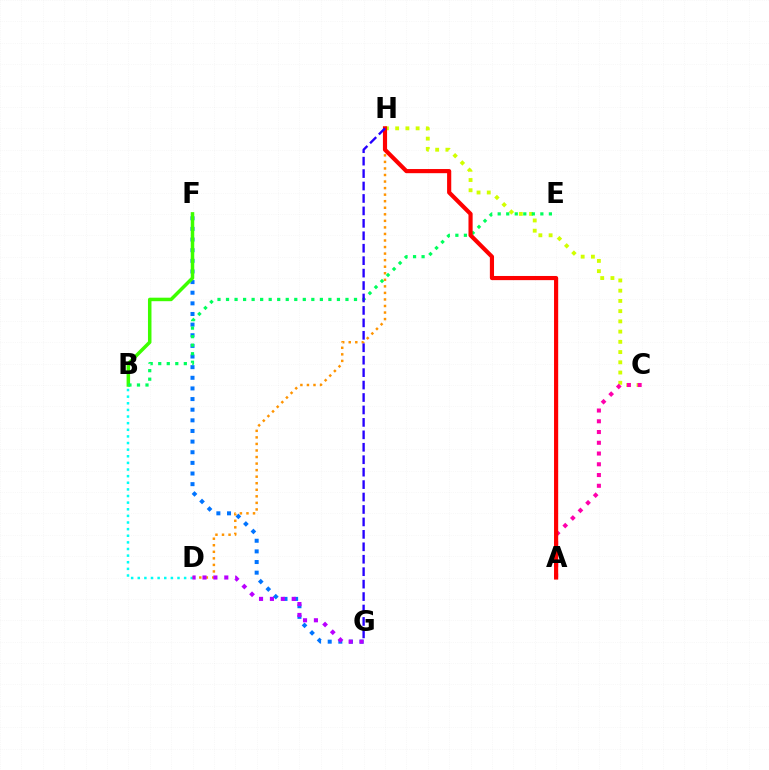{('B', 'D'): [{'color': '#00fff6', 'line_style': 'dotted', 'thickness': 1.8}], ('C', 'H'): [{'color': '#d1ff00', 'line_style': 'dotted', 'thickness': 2.78}], ('F', 'G'): [{'color': '#0074ff', 'line_style': 'dotted', 'thickness': 2.89}], ('D', 'H'): [{'color': '#ff9400', 'line_style': 'dotted', 'thickness': 1.78}], ('A', 'C'): [{'color': '#ff00ac', 'line_style': 'dotted', 'thickness': 2.92}], ('B', 'F'): [{'color': '#3dff00', 'line_style': 'solid', 'thickness': 2.52}], ('B', 'E'): [{'color': '#00ff5c', 'line_style': 'dotted', 'thickness': 2.32}], ('A', 'H'): [{'color': '#ff0000', 'line_style': 'solid', 'thickness': 2.99}], ('G', 'H'): [{'color': '#2500ff', 'line_style': 'dashed', 'thickness': 1.69}], ('D', 'G'): [{'color': '#b900ff', 'line_style': 'dotted', 'thickness': 2.96}]}